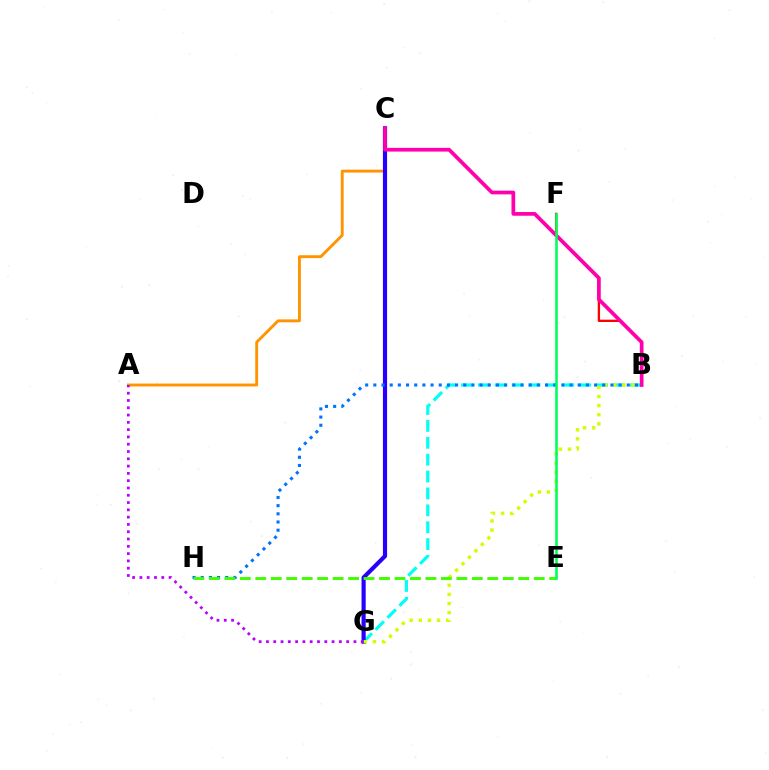{('A', 'C'): [{'color': '#ff9400', 'line_style': 'solid', 'thickness': 2.07}], ('B', 'F'): [{'color': '#ff0000', 'line_style': 'solid', 'thickness': 1.67}], ('B', 'G'): [{'color': '#00fff6', 'line_style': 'dashed', 'thickness': 2.29}, {'color': '#d1ff00', 'line_style': 'dotted', 'thickness': 2.48}], ('C', 'G'): [{'color': '#2500ff', 'line_style': 'solid', 'thickness': 2.99}], ('B', 'H'): [{'color': '#0074ff', 'line_style': 'dotted', 'thickness': 2.22}], ('A', 'G'): [{'color': '#b900ff', 'line_style': 'dotted', 'thickness': 1.98}], ('E', 'H'): [{'color': '#3dff00', 'line_style': 'dashed', 'thickness': 2.1}], ('B', 'C'): [{'color': '#ff00ac', 'line_style': 'solid', 'thickness': 2.67}], ('E', 'F'): [{'color': '#00ff5c', 'line_style': 'solid', 'thickness': 1.86}]}